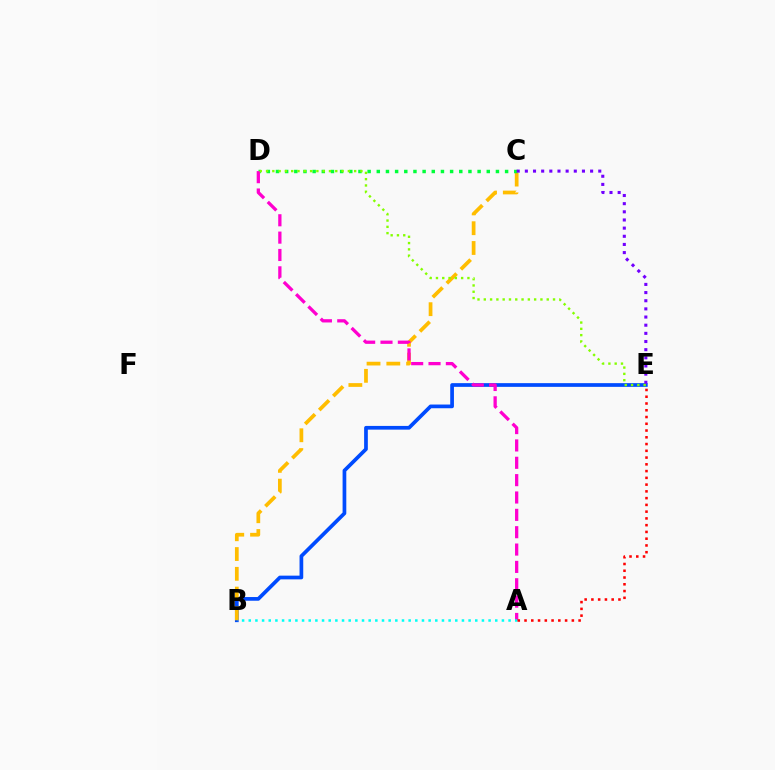{('B', 'E'): [{'color': '#004bff', 'line_style': 'solid', 'thickness': 2.67}], ('B', 'C'): [{'color': '#ffbd00', 'line_style': 'dashed', 'thickness': 2.69}], ('C', 'D'): [{'color': '#00ff39', 'line_style': 'dotted', 'thickness': 2.49}], ('A', 'D'): [{'color': '#ff00cf', 'line_style': 'dashed', 'thickness': 2.36}], ('C', 'E'): [{'color': '#7200ff', 'line_style': 'dotted', 'thickness': 2.22}], ('D', 'E'): [{'color': '#84ff00', 'line_style': 'dotted', 'thickness': 1.71}], ('A', 'B'): [{'color': '#00fff6', 'line_style': 'dotted', 'thickness': 1.81}], ('A', 'E'): [{'color': '#ff0000', 'line_style': 'dotted', 'thickness': 1.84}]}